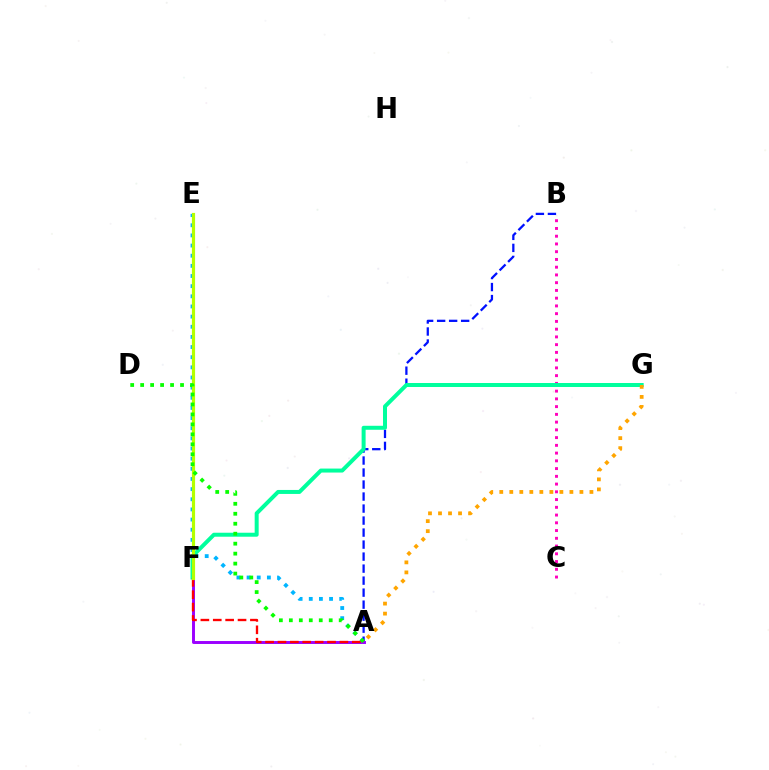{('A', 'E'): [{'color': '#00b5ff', 'line_style': 'dotted', 'thickness': 2.76}], ('A', 'B'): [{'color': '#0010ff', 'line_style': 'dashed', 'thickness': 1.63}], ('B', 'C'): [{'color': '#ff00bd', 'line_style': 'dotted', 'thickness': 2.1}], ('A', 'F'): [{'color': '#9b00ff', 'line_style': 'solid', 'thickness': 2.12}, {'color': '#ff0000', 'line_style': 'dashed', 'thickness': 1.68}], ('F', 'G'): [{'color': '#00ff9d', 'line_style': 'solid', 'thickness': 2.87}], ('E', 'F'): [{'color': '#b3ff00', 'line_style': 'solid', 'thickness': 2.29}], ('A', 'D'): [{'color': '#08ff00', 'line_style': 'dotted', 'thickness': 2.71}], ('A', 'G'): [{'color': '#ffa500', 'line_style': 'dotted', 'thickness': 2.72}]}